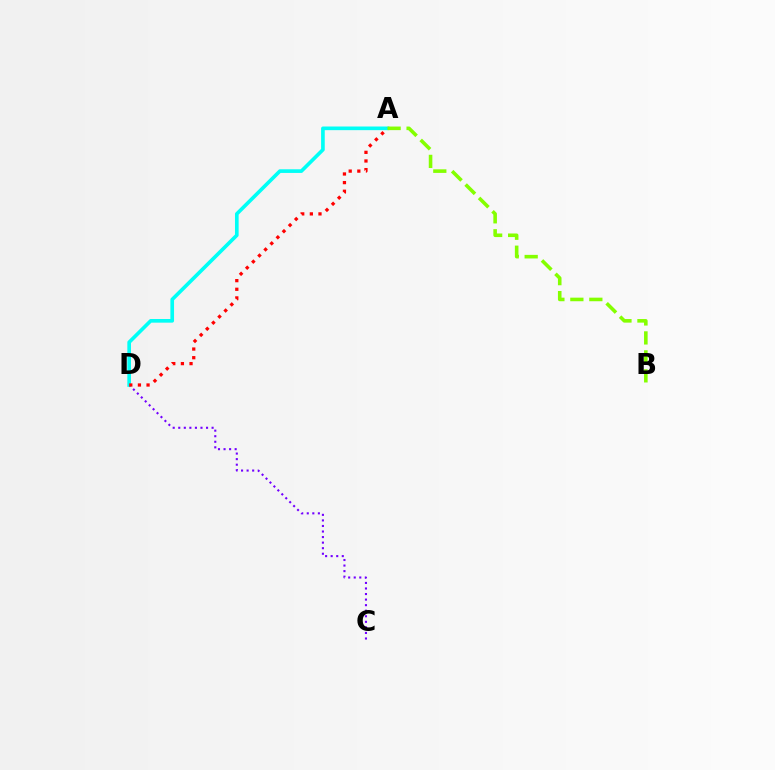{('C', 'D'): [{'color': '#7200ff', 'line_style': 'dotted', 'thickness': 1.51}], ('A', 'D'): [{'color': '#00fff6', 'line_style': 'solid', 'thickness': 2.63}, {'color': '#ff0000', 'line_style': 'dotted', 'thickness': 2.35}], ('A', 'B'): [{'color': '#84ff00', 'line_style': 'dashed', 'thickness': 2.58}]}